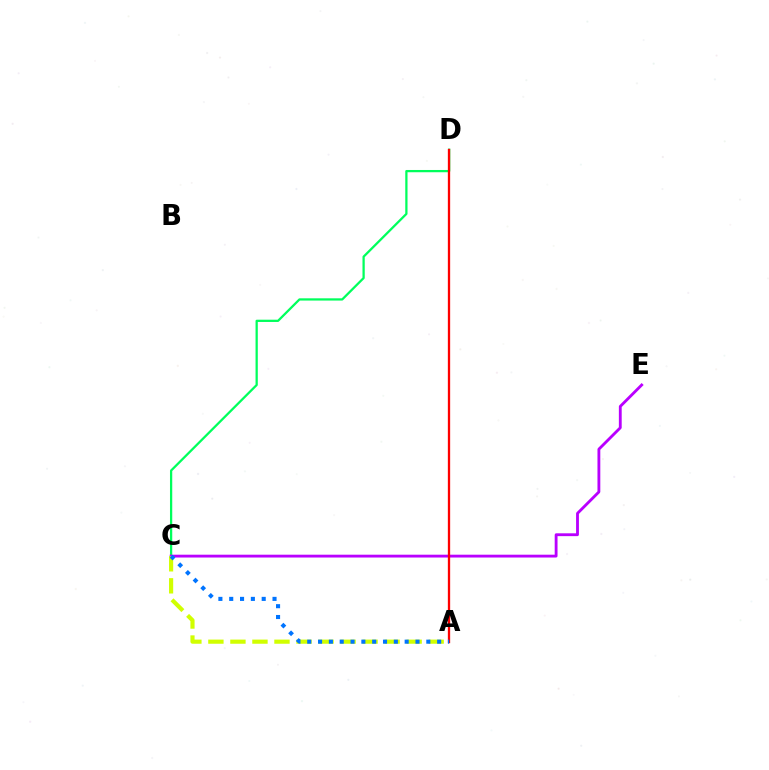{('C', 'D'): [{'color': '#00ff5c', 'line_style': 'solid', 'thickness': 1.63}], ('C', 'E'): [{'color': '#b900ff', 'line_style': 'solid', 'thickness': 2.04}], ('A', 'C'): [{'color': '#d1ff00', 'line_style': 'dashed', 'thickness': 2.99}, {'color': '#0074ff', 'line_style': 'dotted', 'thickness': 2.94}], ('A', 'D'): [{'color': '#ff0000', 'line_style': 'solid', 'thickness': 1.67}]}